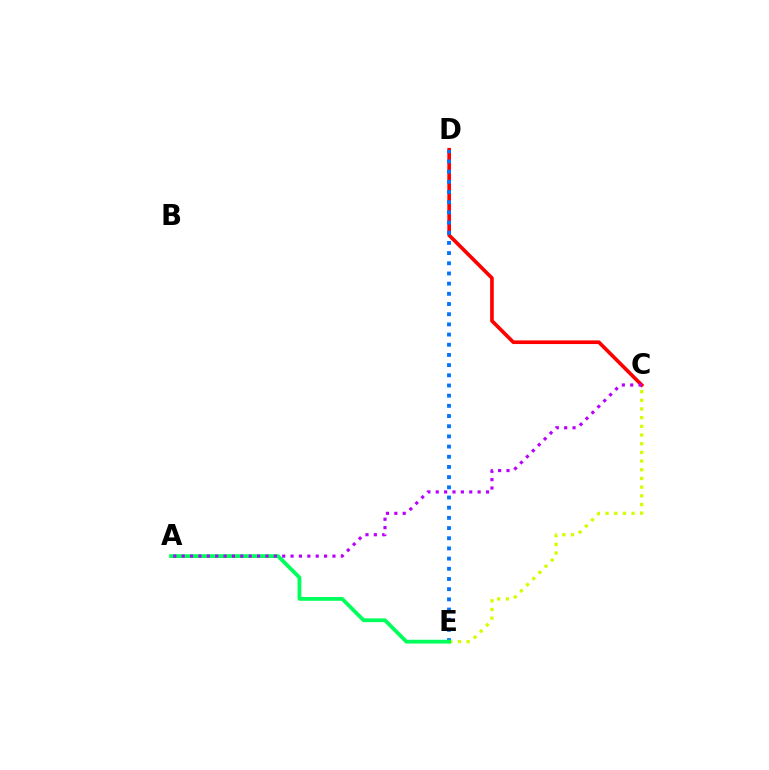{('C', 'D'): [{'color': '#ff0000', 'line_style': 'solid', 'thickness': 2.63}], ('C', 'E'): [{'color': '#d1ff00', 'line_style': 'dotted', 'thickness': 2.36}], ('D', 'E'): [{'color': '#0074ff', 'line_style': 'dotted', 'thickness': 2.77}], ('A', 'E'): [{'color': '#00ff5c', 'line_style': 'solid', 'thickness': 2.73}], ('A', 'C'): [{'color': '#b900ff', 'line_style': 'dotted', 'thickness': 2.28}]}